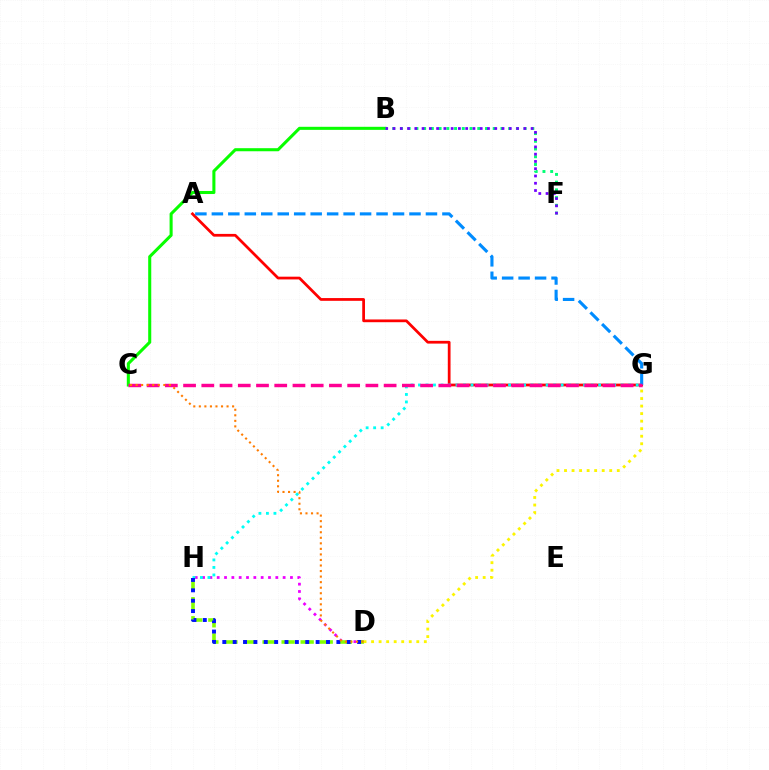{('B', 'C'): [{'color': '#08ff00', 'line_style': 'solid', 'thickness': 2.2}], ('D', 'H'): [{'color': '#ee00ff', 'line_style': 'dotted', 'thickness': 1.99}, {'color': '#84ff00', 'line_style': 'dashed', 'thickness': 2.59}, {'color': '#0010ff', 'line_style': 'dotted', 'thickness': 2.82}], ('A', 'G'): [{'color': '#ff0000', 'line_style': 'solid', 'thickness': 1.98}, {'color': '#008cff', 'line_style': 'dashed', 'thickness': 2.24}], ('B', 'F'): [{'color': '#00ff74', 'line_style': 'dotted', 'thickness': 2.1}, {'color': '#7200ff', 'line_style': 'dotted', 'thickness': 1.97}], ('D', 'G'): [{'color': '#fcf500', 'line_style': 'dotted', 'thickness': 2.05}], ('G', 'H'): [{'color': '#00fff6', 'line_style': 'dotted', 'thickness': 2.04}], ('C', 'G'): [{'color': '#ff0094', 'line_style': 'dashed', 'thickness': 2.48}], ('C', 'D'): [{'color': '#ff7c00', 'line_style': 'dotted', 'thickness': 1.51}]}